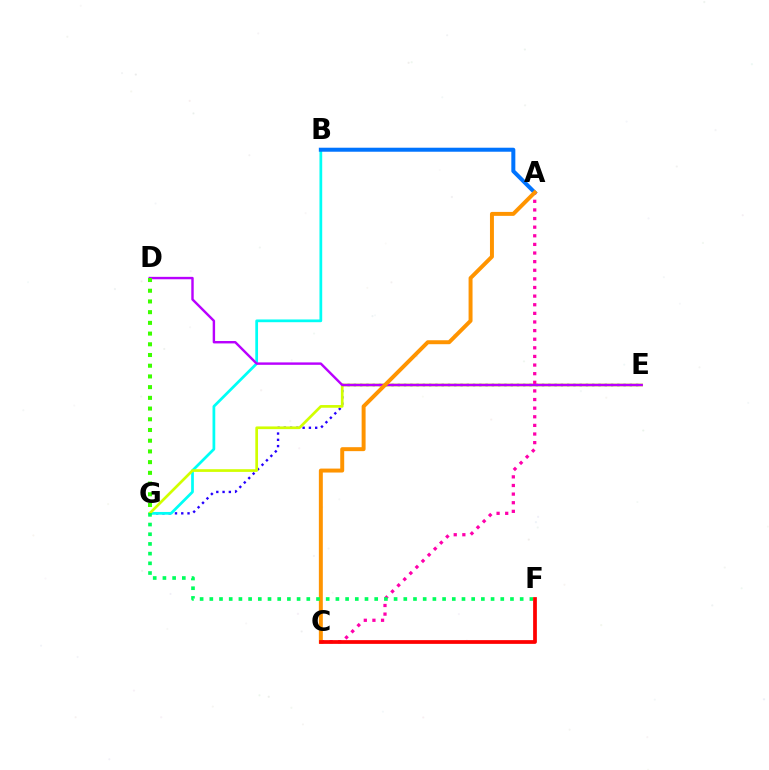{('E', 'G'): [{'color': '#2500ff', 'line_style': 'dotted', 'thickness': 1.7}, {'color': '#d1ff00', 'line_style': 'solid', 'thickness': 1.94}], ('B', 'G'): [{'color': '#00fff6', 'line_style': 'solid', 'thickness': 1.97}], ('A', 'B'): [{'color': '#0074ff', 'line_style': 'solid', 'thickness': 2.88}], ('D', 'E'): [{'color': '#b900ff', 'line_style': 'solid', 'thickness': 1.74}], ('A', 'C'): [{'color': '#ff00ac', 'line_style': 'dotted', 'thickness': 2.34}, {'color': '#ff9400', 'line_style': 'solid', 'thickness': 2.85}], ('F', 'G'): [{'color': '#00ff5c', 'line_style': 'dotted', 'thickness': 2.64}], ('D', 'G'): [{'color': '#3dff00', 'line_style': 'dotted', 'thickness': 2.91}], ('C', 'F'): [{'color': '#ff0000', 'line_style': 'solid', 'thickness': 2.69}]}